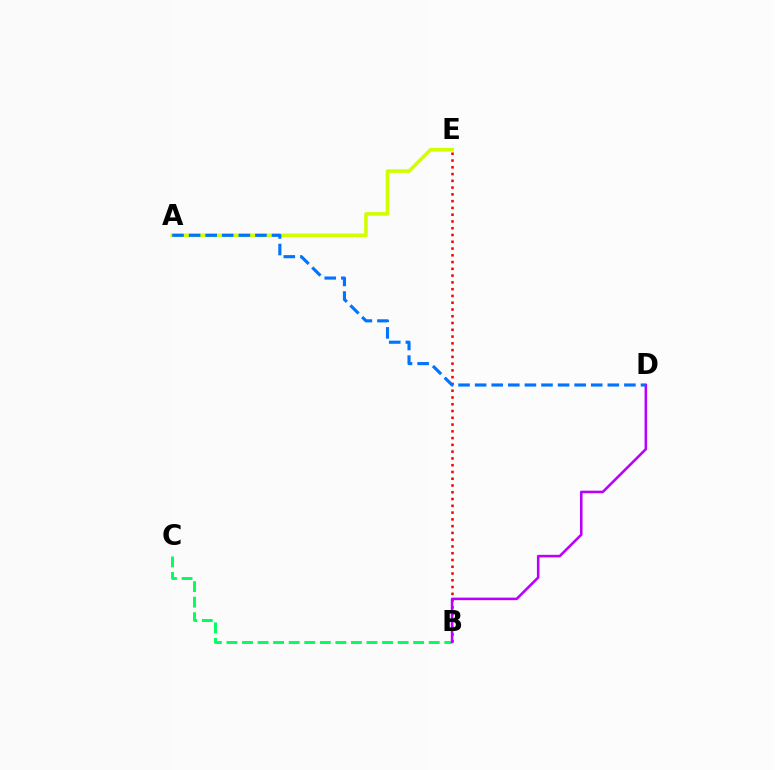{('B', 'E'): [{'color': '#ff0000', 'line_style': 'dotted', 'thickness': 1.84}], ('A', 'E'): [{'color': '#d1ff00', 'line_style': 'solid', 'thickness': 2.6}], ('B', 'C'): [{'color': '#00ff5c', 'line_style': 'dashed', 'thickness': 2.11}], ('B', 'D'): [{'color': '#b900ff', 'line_style': 'solid', 'thickness': 1.84}], ('A', 'D'): [{'color': '#0074ff', 'line_style': 'dashed', 'thickness': 2.25}]}